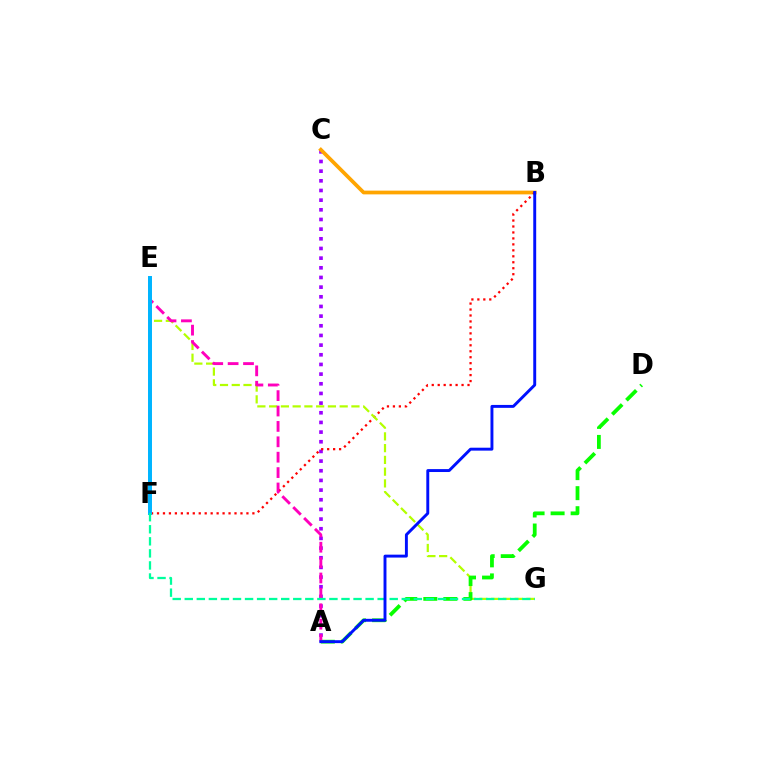{('A', 'C'): [{'color': '#9b00ff', 'line_style': 'dotted', 'thickness': 2.63}], ('B', 'C'): [{'color': '#ffa500', 'line_style': 'solid', 'thickness': 2.69}], ('B', 'F'): [{'color': '#ff0000', 'line_style': 'dotted', 'thickness': 1.62}], ('E', 'G'): [{'color': '#b3ff00', 'line_style': 'dashed', 'thickness': 1.6}], ('A', 'D'): [{'color': '#08ff00', 'line_style': 'dashed', 'thickness': 2.72}], ('A', 'E'): [{'color': '#ff00bd', 'line_style': 'dashed', 'thickness': 2.09}], ('E', 'F'): [{'color': '#00b5ff', 'line_style': 'solid', 'thickness': 2.87}], ('F', 'G'): [{'color': '#00ff9d', 'line_style': 'dashed', 'thickness': 1.64}], ('A', 'B'): [{'color': '#0010ff', 'line_style': 'solid', 'thickness': 2.1}]}